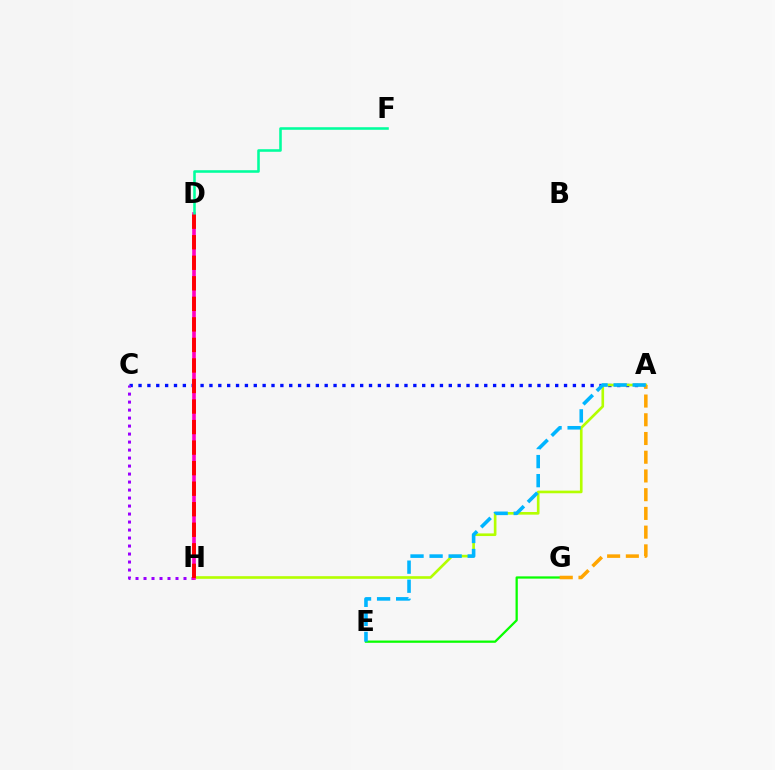{('A', 'C'): [{'color': '#0010ff', 'line_style': 'dotted', 'thickness': 2.41}], ('A', 'H'): [{'color': '#b3ff00', 'line_style': 'solid', 'thickness': 1.9}], ('E', 'G'): [{'color': '#08ff00', 'line_style': 'solid', 'thickness': 1.63}], ('A', 'G'): [{'color': '#ffa500', 'line_style': 'dashed', 'thickness': 2.54}], ('C', 'H'): [{'color': '#9b00ff', 'line_style': 'dotted', 'thickness': 2.17}], ('D', 'H'): [{'color': '#ff00bd', 'line_style': 'solid', 'thickness': 2.62}, {'color': '#ff0000', 'line_style': 'dashed', 'thickness': 2.79}], ('D', 'F'): [{'color': '#00ff9d', 'line_style': 'solid', 'thickness': 1.85}], ('A', 'E'): [{'color': '#00b5ff', 'line_style': 'dashed', 'thickness': 2.59}]}